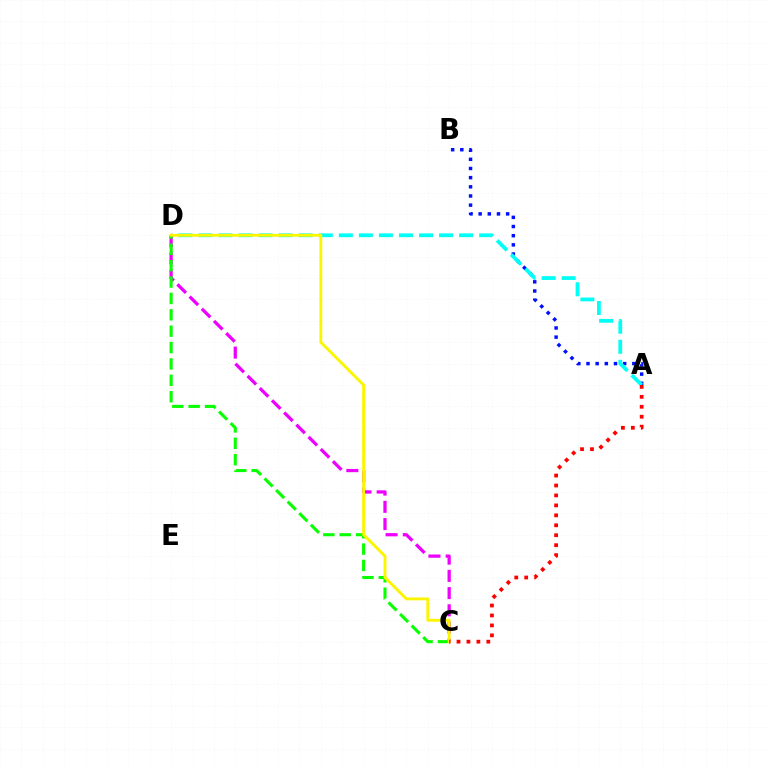{('A', 'B'): [{'color': '#0010ff', 'line_style': 'dotted', 'thickness': 2.49}], ('A', 'D'): [{'color': '#00fff6', 'line_style': 'dashed', 'thickness': 2.72}], ('C', 'D'): [{'color': '#ee00ff', 'line_style': 'dashed', 'thickness': 2.34}, {'color': '#08ff00', 'line_style': 'dashed', 'thickness': 2.22}, {'color': '#fcf500', 'line_style': 'solid', 'thickness': 2.08}], ('A', 'C'): [{'color': '#ff0000', 'line_style': 'dotted', 'thickness': 2.7}]}